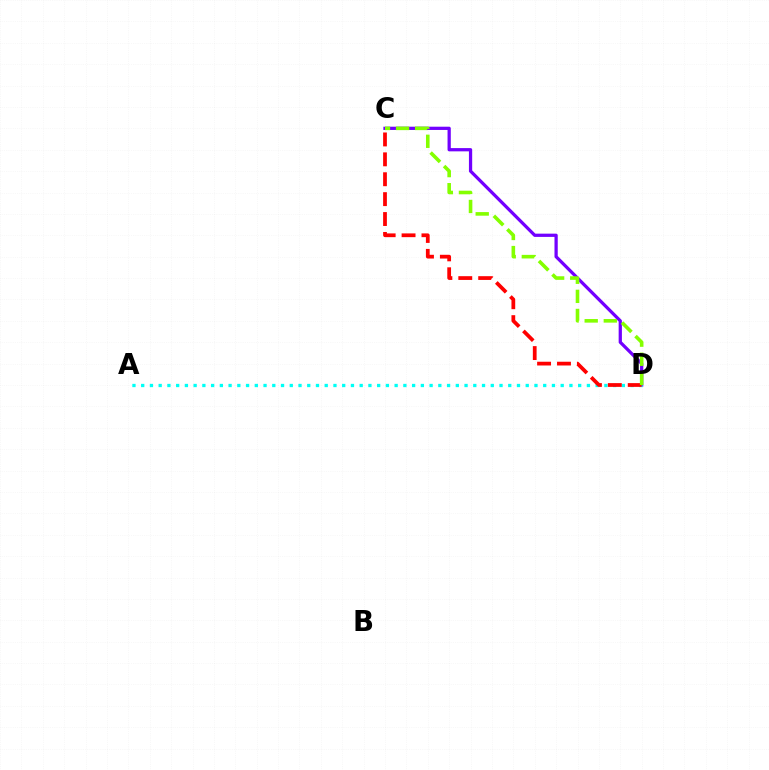{('C', 'D'): [{'color': '#7200ff', 'line_style': 'solid', 'thickness': 2.34}, {'color': '#ff0000', 'line_style': 'dashed', 'thickness': 2.7}, {'color': '#84ff00', 'line_style': 'dashed', 'thickness': 2.59}], ('A', 'D'): [{'color': '#00fff6', 'line_style': 'dotted', 'thickness': 2.37}]}